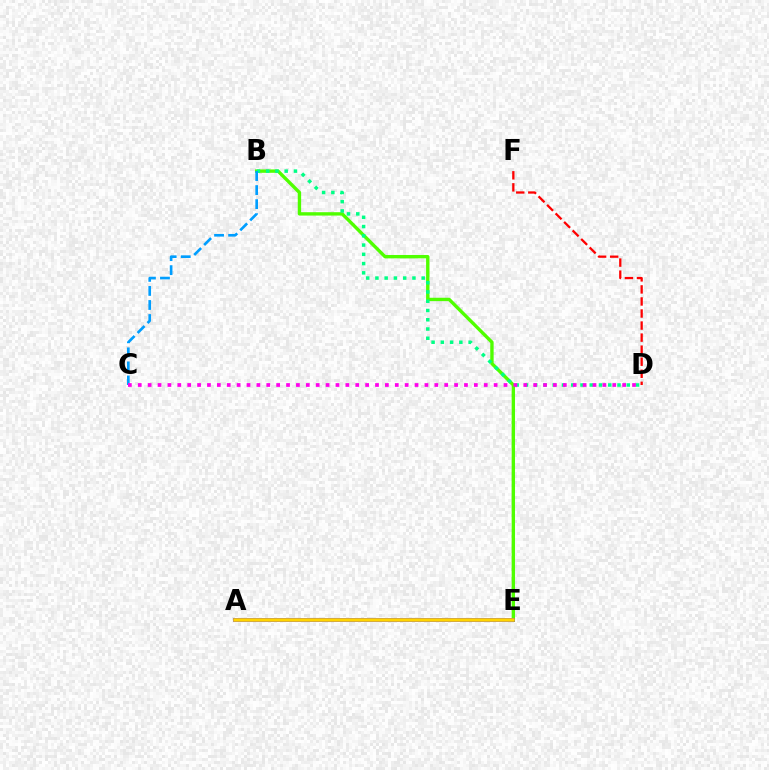{('D', 'F'): [{'color': '#ff0000', 'line_style': 'dashed', 'thickness': 1.64}], ('B', 'E'): [{'color': '#4fff00', 'line_style': 'solid', 'thickness': 2.43}], ('B', 'D'): [{'color': '#00ff86', 'line_style': 'dotted', 'thickness': 2.52}], ('A', 'E'): [{'color': '#3700ff', 'line_style': 'solid', 'thickness': 2.65}, {'color': '#ffd500', 'line_style': 'solid', 'thickness': 2.54}], ('B', 'C'): [{'color': '#009eff', 'line_style': 'dashed', 'thickness': 1.91}], ('C', 'D'): [{'color': '#ff00ed', 'line_style': 'dotted', 'thickness': 2.69}]}